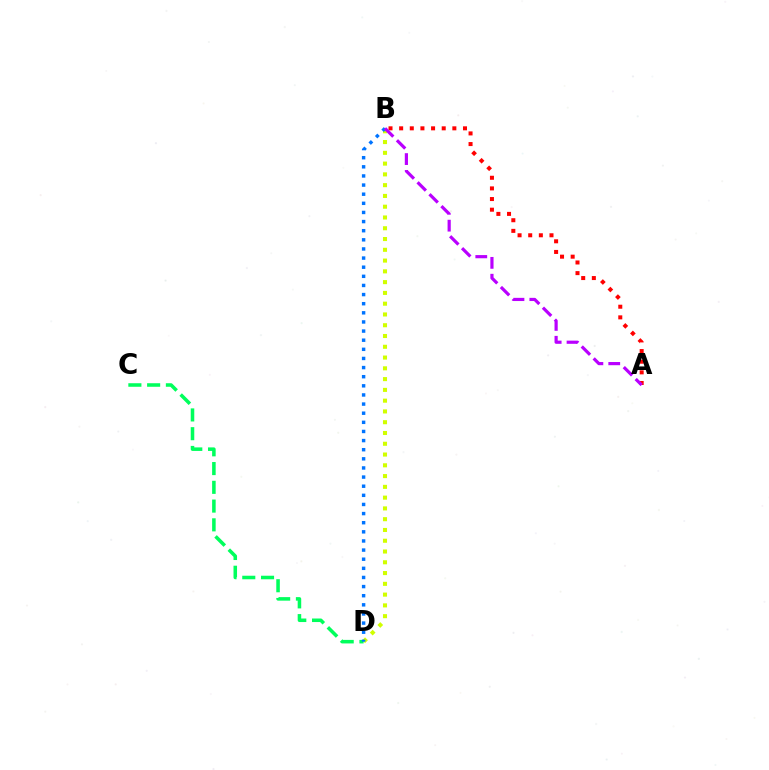{('B', 'D'): [{'color': '#d1ff00', 'line_style': 'dotted', 'thickness': 2.93}, {'color': '#0074ff', 'line_style': 'dotted', 'thickness': 2.48}], ('C', 'D'): [{'color': '#00ff5c', 'line_style': 'dashed', 'thickness': 2.55}], ('A', 'B'): [{'color': '#ff0000', 'line_style': 'dotted', 'thickness': 2.89}, {'color': '#b900ff', 'line_style': 'dashed', 'thickness': 2.29}]}